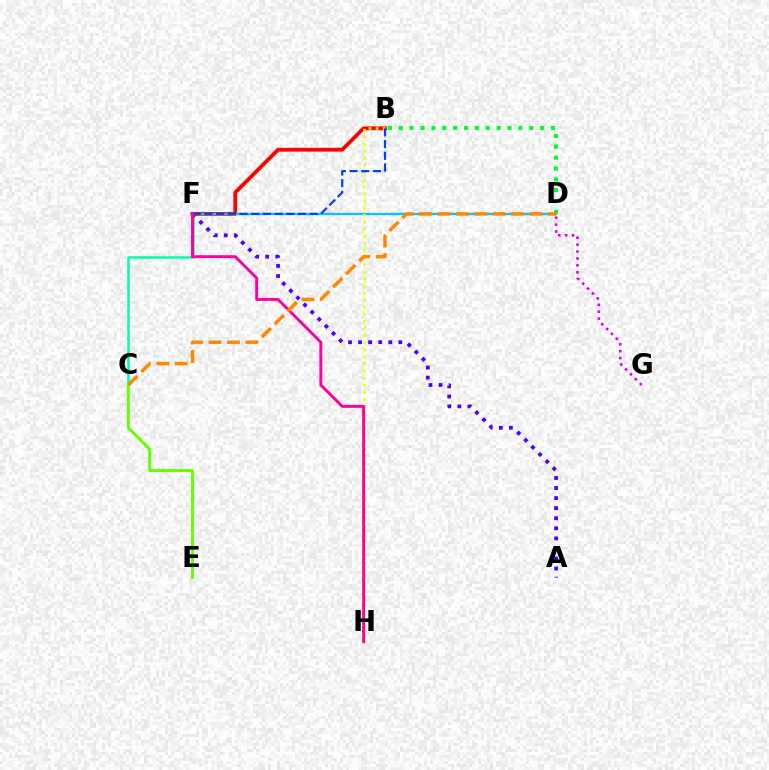{('C', 'F'): [{'color': '#00ffaf', 'line_style': 'solid', 'thickness': 1.84}], ('A', 'F'): [{'color': '#4f00ff', 'line_style': 'dotted', 'thickness': 2.73}], ('B', 'F'): [{'color': '#ff0000', 'line_style': 'solid', 'thickness': 2.74}, {'color': '#003fff', 'line_style': 'dashed', 'thickness': 1.59}], ('C', 'E'): [{'color': '#66ff00', 'line_style': 'solid', 'thickness': 2.12}], ('D', 'F'): [{'color': '#00c7ff', 'line_style': 'solid', 'thickness': 1.69}], ('B', 'D'): [{'color': '#00ff27', 'line_style': 'dotted', 'thickness': 2.95}], ('D', 'G'): [{'color': '#d600ff', 'line_style': 'dotted', 'thickness': 1.88}], ('B', 'H'): [{'color': '#eeff00', 'line_style': 'dotted', 'thickness': 1.93}], ('F', 'H'): [{'color': '#ff00a0', 'line_style': 'solid', 'thickness': 2.11}], ('C', 'D'): [{'color': '#ff8800', 'line_style': 'dashed', 'thickness': 2.5}]}